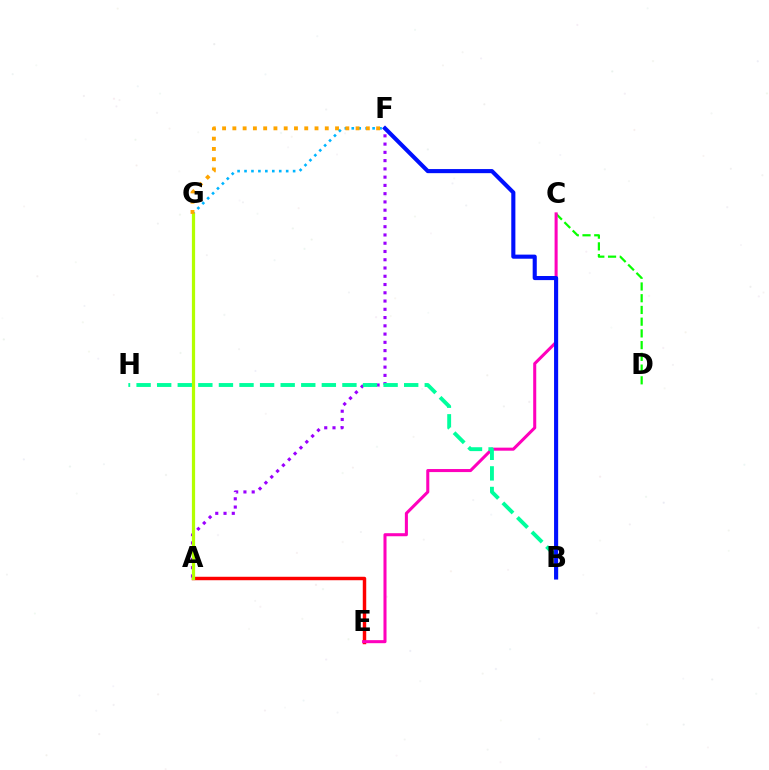{('C', 'D'): [{'color': '#08ff00', 'line_style': 'dashed', 'thickness': 1.59}], ('F', 'G'): [{'color': '#00b5ff', 'line_style': 'dotted', 'thickness': 1.89}, {'color': '#ffa500', 'line_style': 'dotted', 'thickness': 2.79}], ('A', 'E'): [{'color': '#ff0000', 'line_style': 'solid', 'thickness': 2.48}], ('A', 'F'): [{'color': '#9b00ff', 'line_style': 'dotted', 'thickness': 2.24}], ('A', 'G'): [{'color': '#b3ff00', 'line_style': 'solid', 'thickness': 2.32}], ('C', 'E'): [{'color': '#ff00bd', 'line_style': 'solid', 'thickness': 2.19}], ('B', 'H'): [{'color': '#00ff9d', 'line_style': 'dashed', 'thickness': 2.8}], ('B', 'F'): [{'color': '#0010ff', 'line_style': 'solid', 'thickness': 2.95}]}